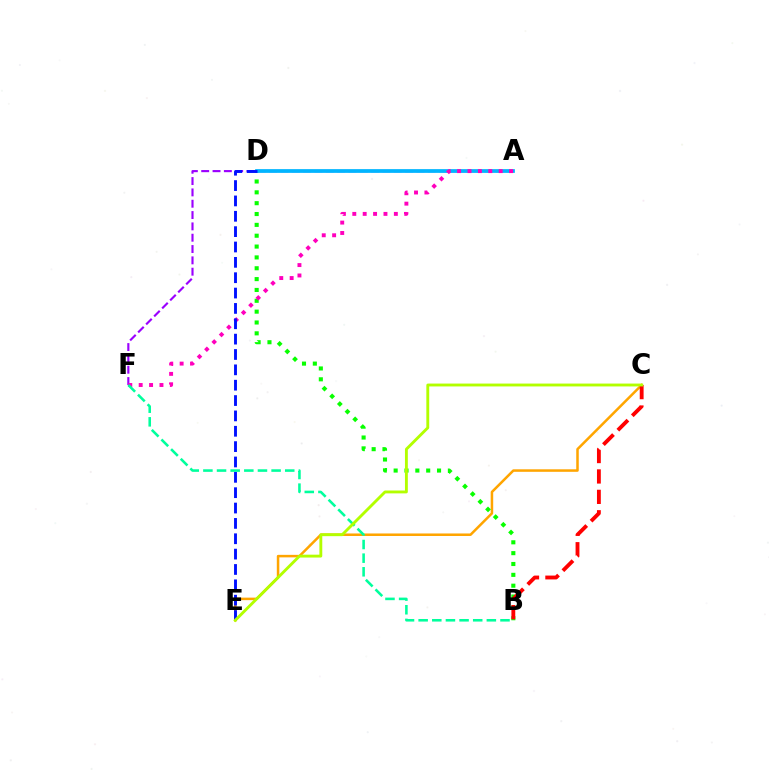{('C', 'E'): [{'color': '#ffa500', 'line_style': 'solid', 'thickness': 1.81}, {'color': '#b3ff00', 'line_style': 'solid', 'thickness': 2.07}], ('B', 'D'): [{'color': '#08ff00', 'line_style': 'dotted', 'thickness': 2.95}], ('A', 'F'): [{'color': '#9b00ff', 'line_style': 'dashed', 'thickness': 1.54}, {'color': '#ff00bd', 'line_style': 'dotted', 'thickness': 2.82}], ('B', 'C'): [{'color': '#ff0000', 'line_style': 'dashed', 'thickness': 2.77}], ('A', 'D'): [{'color': '#00b5ff', 'line_style': 'solid', 'thickness': 2.69}], ('B', 'F'): [{'color': '#00ff9d', 'line_style': 'dashed', 'thickness': 1.85}], ('D', 'E'): [{'color': '#0010ff', 'line_style': 'dashed', 'thickness': 2.09}]}